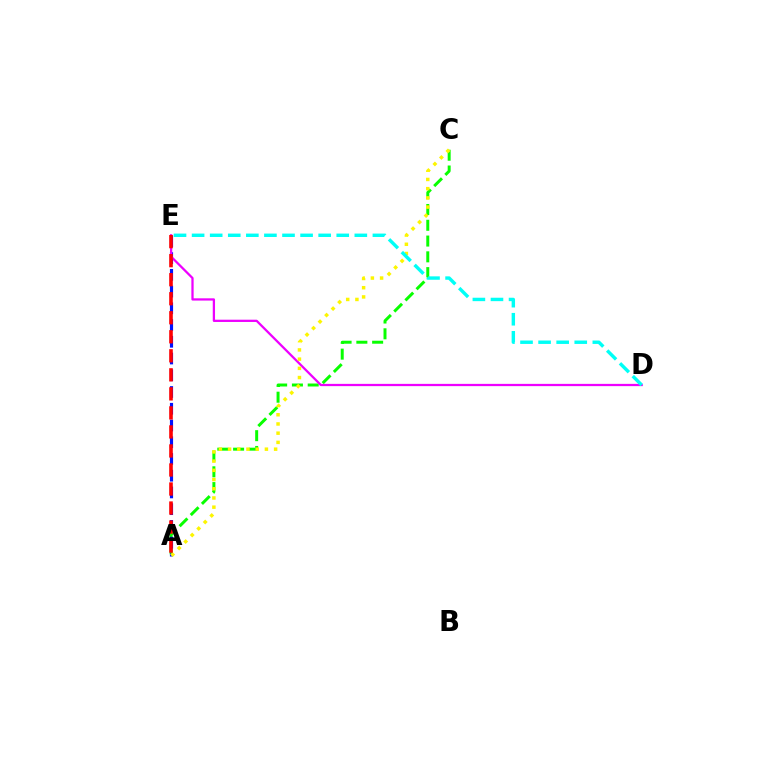{('A', 'C'): [{'color': '#08ff00', 'line_style': 'dashed', 'thickness': 2.14}, {'color': '#fcf500', 'line_style': 'dotted', 'thickness': 2.5}], ('A', 'E'): [{'color': '#0010ff', 'line_style': 'dashed', 'thickness': 2.27}, {'color': '#ff0000', 'line_style': 'dashed', 'thickness': 2.58}], ('D', 'E'): [{'color': '#ee00ff', 'line_style': 'solid', 'thickness': 1.63}, {'color': '#00fff6', 'line_style': 'dashed', 'thickness': 2.46}]}